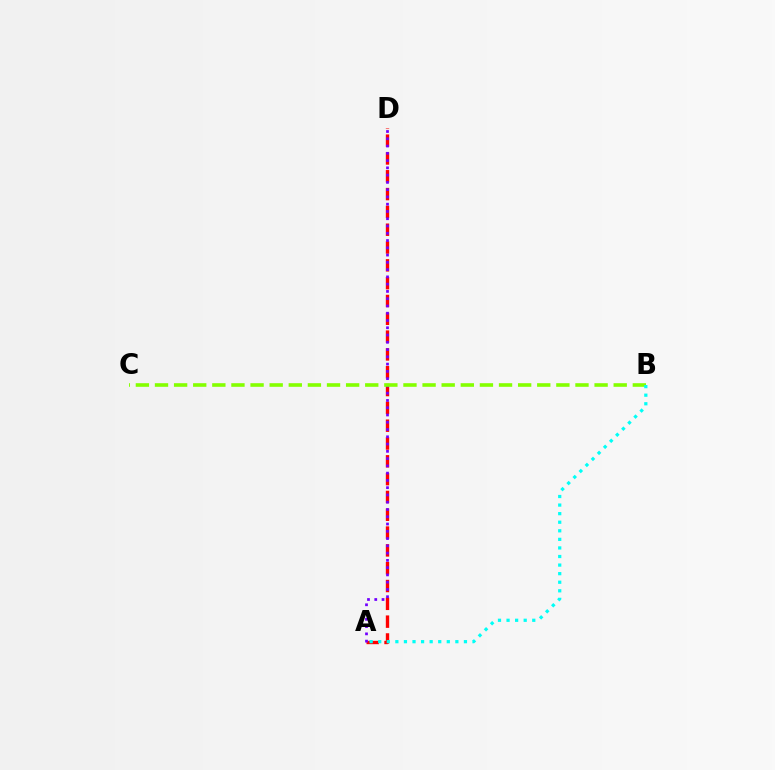{('A', 'D'): [{'color': '#ff0000', 'line_style': 'dashed', 'thickness': 2.42}, {'color': '#7200ff', 'line_style': 'dotted', 'thickness': 1.97}], ('B', 'C'): [{'color': '#84ff00', 'line_style': 'dashed', 'thickness': 2.6}], ('A', 'B'): [{'color': '#00fff6', 'line_style': 'dotted', 'thickness': 2.33}]}